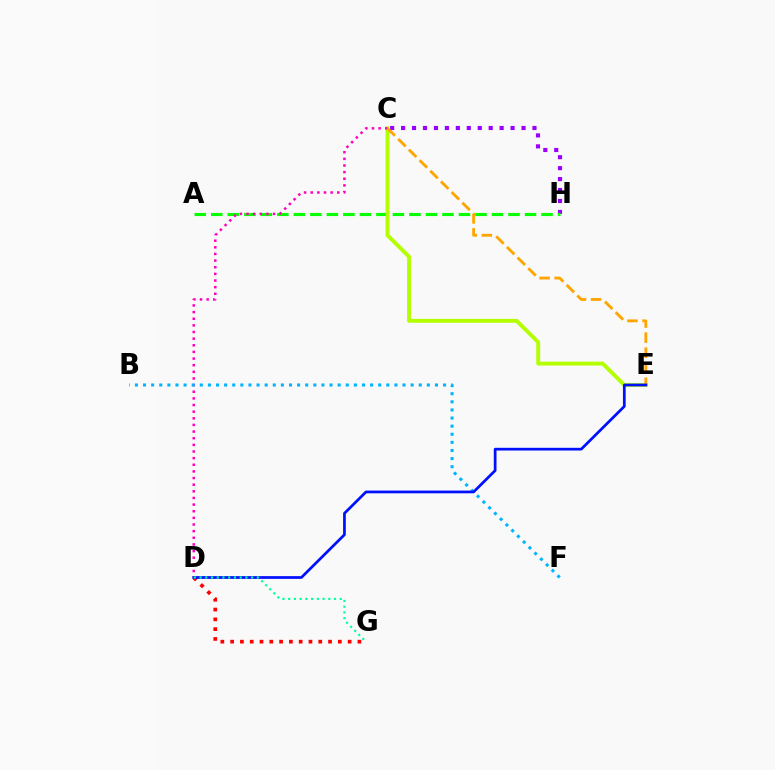{('C', 'H'): [{'color': '#9b00ff', 'line_style': 'dotted', 'thickness': 2.97}], ('A', 'H'): [{'color': '#08ff00', 'line_style': 'dashed', 'thickness': 2.24}], ('C', 'E'): [{'color': '#b3ff00', 'line_style': 'solid', 'thickness': 2.8}, {'color': '#ffa500', 'line_style': 'dashed', 'thickness': 2.05}], ('C', 'D'): [{'color': '#ff00bd', 'line_style': 'dotted', 'thickness': 1.8}], ('D', 'G'): [{'color': '#ff0000', 'line_style': 'dotted', 'thickness': 2.66}, {'color': '#00ff9d', 'line_style': 'dotted', 'thickness': 1.56}], ('B', 'F'): [{'color': '#00b5ff', 'line_style': 'dotted', 'thickness': 2.2}], ('D', 'E'): [{'color': '#0010ff', 'line_style': 'solid', 'thickness': 1.97}]}